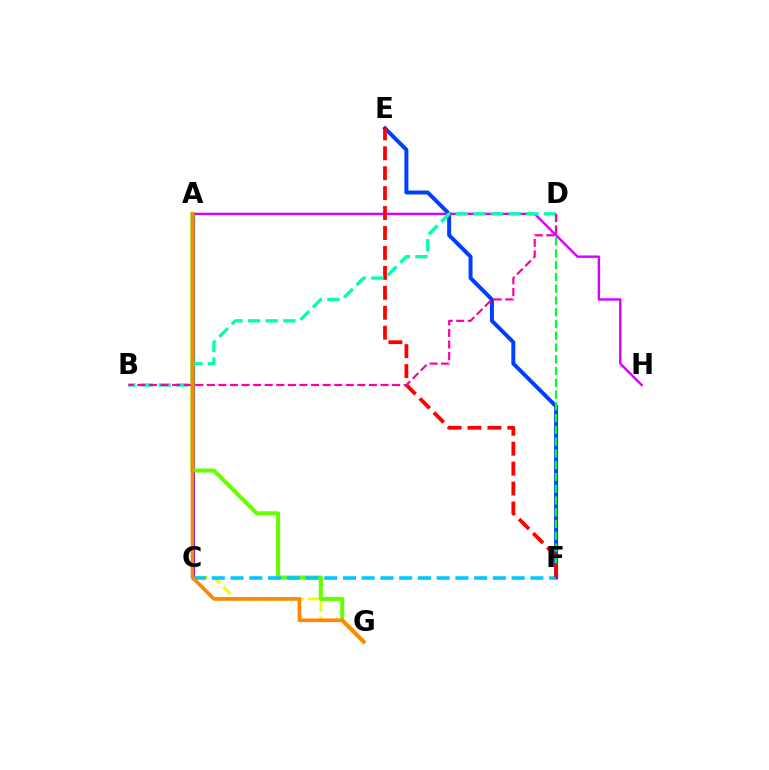{('E', 'F'): [{'color': '#003fff', 'line_style': 'solid', 'thickness': 2.86}, {'color': '#ff0000', 'line_style': 'dashed', 'thickness': 2.71}], ('D', 'F'): [{'color': '#00ff27', 'line_style': 'dashed', 'thickness': 1.6}], ('A', 'H'): [{'color': '#d600ff', 'line_style': 'solid', 'thickness': 1.73}], ('A', 'G'): [{'color': '#eeff00', 'line_style': 'dashed', 'thickness': 2.04}, {'color': '#66ff00', 'line_style': 'solid', 'thickness': 2.91}, {'color': '#ff8800', 'line_style': 'solid', 'thickness': 2.65}], ('A', 'C'): [{'color': '#4f00ff', 'line_style': 'solid', 'thickness': 2.32}], ('C', 'F'): [{'color': '#00c7ff', 'line_style': 'dashed', 'thickness': 2.55}], ('B', 'D'): [{'color': '#00ffaf', 'line_style': 'dashed', 'thickness': 2.4}, {'color': '#ff00a0', 'line_style': 'dashed', 'thickness': 1.57}]}